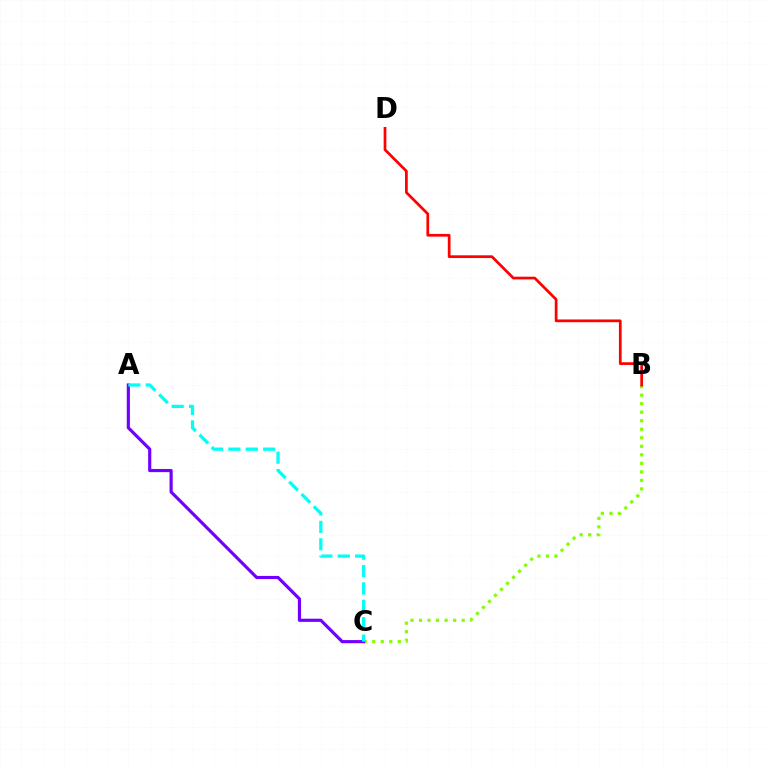{('B', 'C'): [{'color': '#84ff00', 'line_style': 'dotted', 'thickness': 2.32}], ('A', 'C'): [{'color': '#7200ff', 'line_style': 'solid', 'thickness': 2.28}, {'color': '#00fff6', 'line_style': 'dashed', 'thickness': 2.36}], ('B', 'D'): [{'color': '#ff0000', 'line_style': 'solid', 'thickness': 1.96}]}